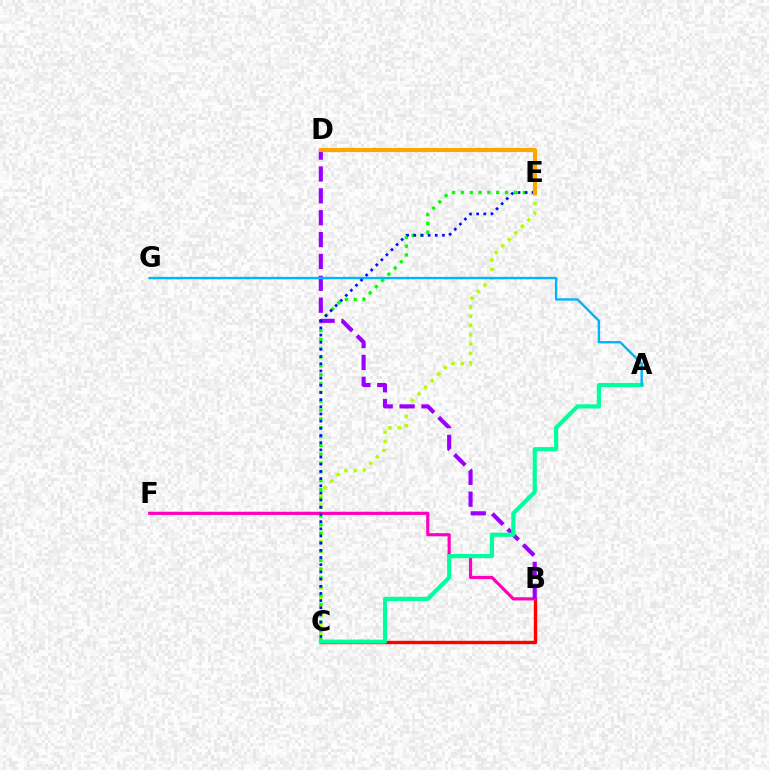{('C', 'E'): [{'color': '#b3ff00', 'line_style': 'dotted', 'thickness': 2.52}, {'color': '#08ff00', 'line_style': 'dotted', 'thickness': 2.4}, {'color': '#0010ff', 'line_style': 'dotted', 'thickness': 1.95}], ('B', 'C'): [{'color': '#ff0000', 'line_style': 'solid', 'thickness': 2.45}], ('B', 'F'): [{'color': '#ff00bd', 'line_style': 'solid', 'thickness': 2.28}], ('B', 'D'): [{'color': '#9b00ff', 'line_style': 'dashed', 'thickness': 2.97}], ('A', 'C'): [{'color': '#00ff9d', 'line_style': 'solid', 'thickness': 2.99}], ('A', 'G'): [{'color': '#00b5ff', 'line_style': 'solid', 'thickness': 1.72}], ('D', 'E'): [{'color': '#ffa500', 'line_style': 'solid', 'thickness': 2.97}]}